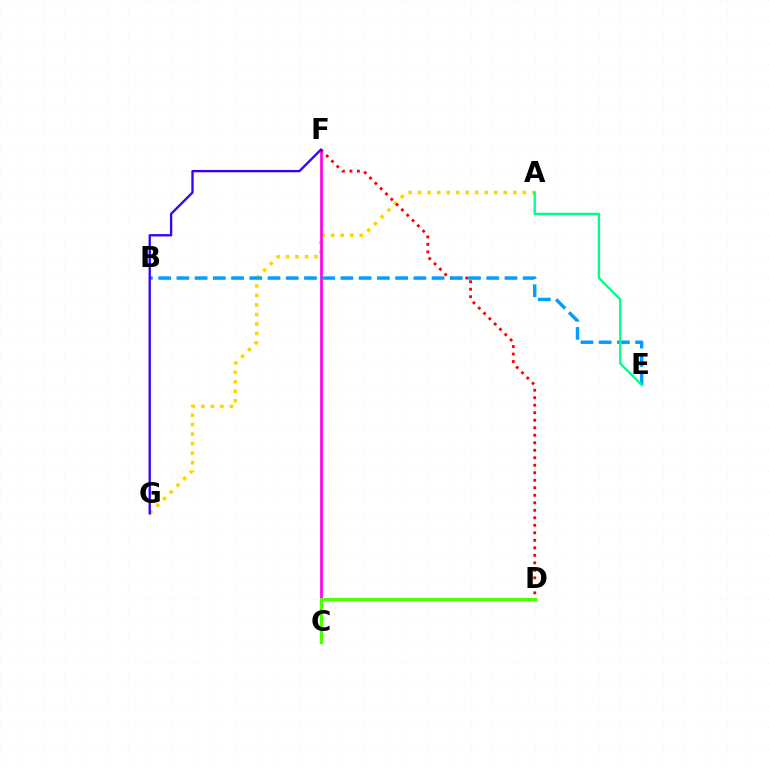{('A', 'G'): [{'color': '#ffd500', 'line_style': 'dotted', 'thickness': 2.59}], ('C', 'F'): [{'color': '#ff00ed', 'line_style': 'solid', 'thickness': 1.93}], ('D', 'F'): [{'color': '#ff0000', 'line_style': 'dotted', 'thickness': 2.04}], ('C', 'D'): [{'color': '#4fff00', 'line_style': 'solid', 'thickness': 2.39}], ('B', 'E'): [{'color': '#009eff', 'line_style': 'dashed', 'thickness': 2.48}], ('F', 'G'): [{'color': '#3700ff', 'line_style': 'solid', 'thickness': 1.68}], ('A', 'E'): [{'color': '#00ff86', 'line_style': 'solid', 'thickness': 1.65}]}